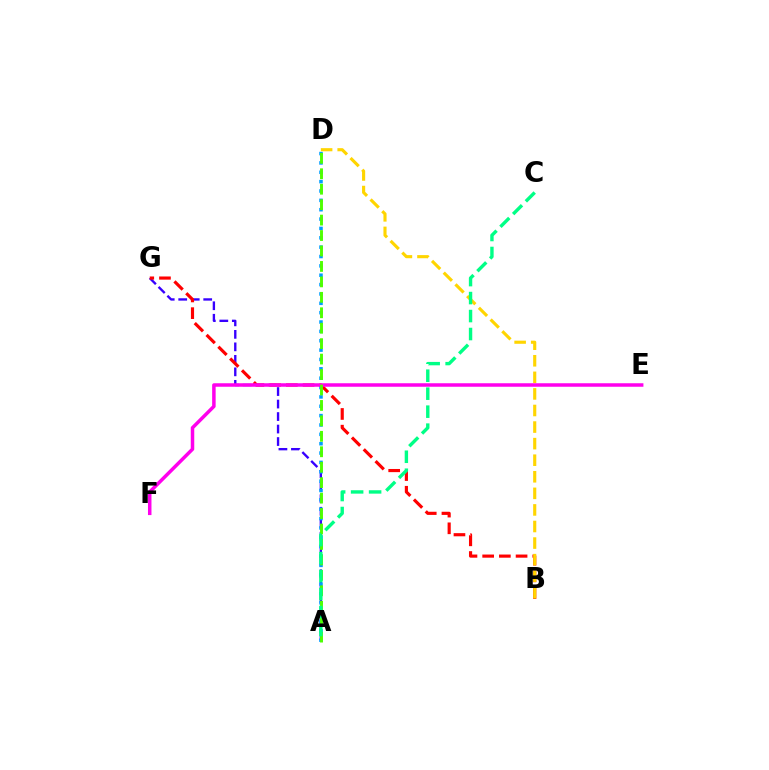{('A', 'G'): [{'color': '#3700ff', 'line_style': 'dashed', 'thickness': 1.7}], ('A', 'D'): [{'color': '#009eff', 'line_style': 'dotted', 'thickness': 2.54}, {'color': '#4fff00', 'line_style': 'dashed', 'thickness': 2.1}], ('B', 'G'): [{'color': '#ff0000', 'line_style': 'dashed', 'thickness': 2.27}], ('B', 'D'): [{'color': '#ffd500', 'line_style': 'dashed', 'thickness': 2.25}], ('E', 'F'): [{'color': '#ff00ed', 'line_style': 'solid', 'thickness': 2.52}], ('A', 'C'): [{'color': '#00ff86', 'line_style': 'dashed', 'thickness': 2.44}]}